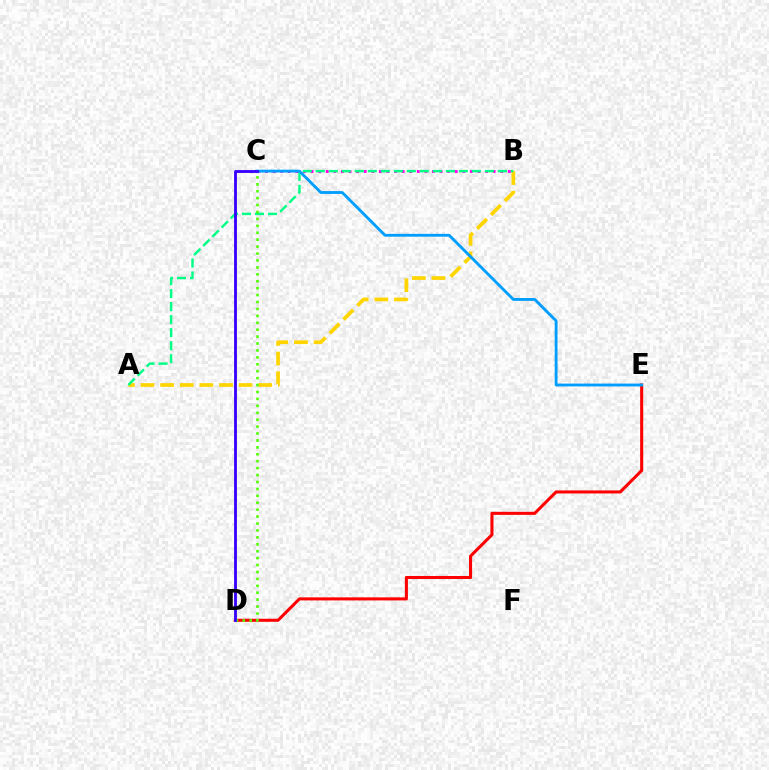{('D', 'E'): [{'color': '#ff0000', 'line_style': 'solid', 'thickness': 2.2}], ('A', 'B'): [{'color': '#ffd500', 'line_style': 'dashed', 'thickness': 2.67}, {'color': '#00ff86', 'line_style': 'dashed', 'thickness': 1.77}], ('B', 'C'): [{'color': '#ff00ed', 'line_style': 'dotted', 'thickness': 2.06}], ('C', 'E'): [{'color': '#009eff', 'line_style': 'solid', 'thickness': 2.04}], ('C', 'D'): [{'color': '#4fff00', 'line_style': 'dotted', 'thickness': 1.88}, {'color': '#3700ff', 'line_style': 'solid', 'thickness': 2.04}]}